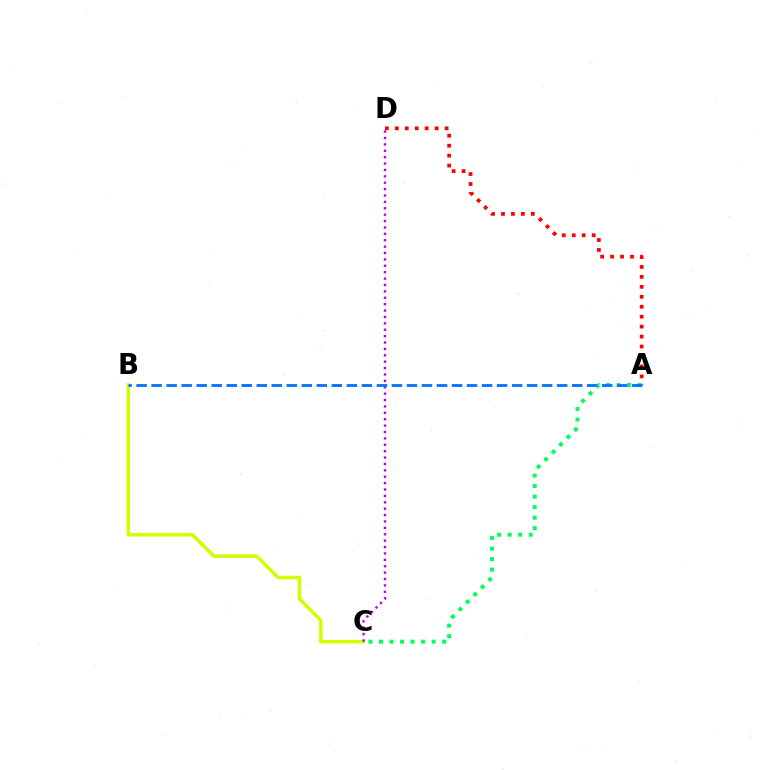{('A', 'C'): [{'color': '#00ff5c', 'line_style': 'dotted', 'thickness': 2.86}], ('A', 'D'): [{'color': '#ff0000', 'line_style': 'dotted', 'thickness': 2.7}], ('B', 'C'): [{'color': '#d1ff00', 'line_style': 'solid', 'thickness': 2.55}], ('C', 'D'): [{'color': '#b900ff', 'line_style': 'dotted', 'thickness': 1.74}], ('A', 'B'): [{'color': '#0074ff', 'line_style': 'dashed', 'thickness': 2.04}]}